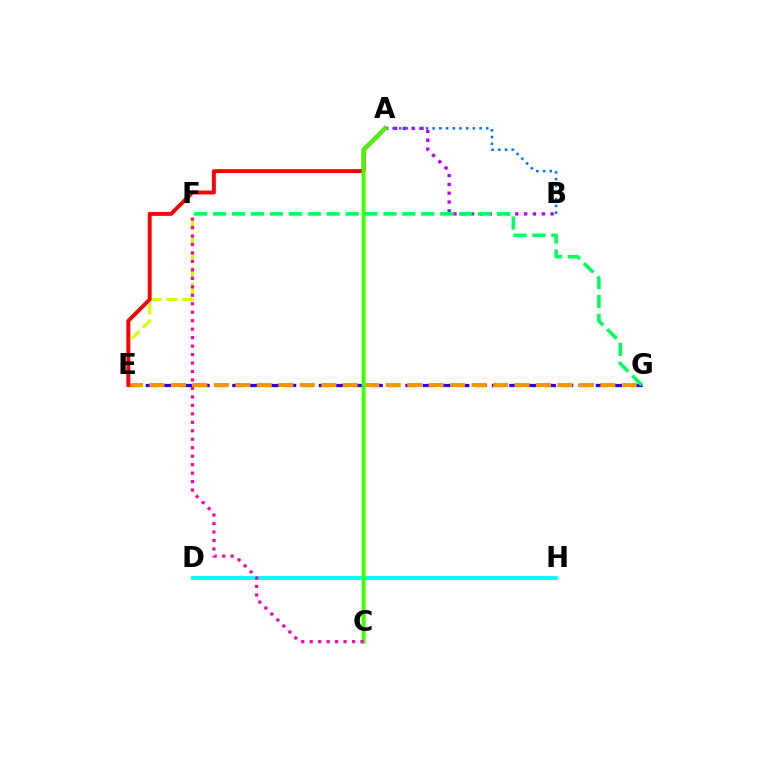{('E', 'G'): [{'color': '#2500ff', 'line_style': 'dashed', 'thickness': 2.35}, {'color': '#ff9400', 'line_style': 'dashed', 'thickness': 2.92}], ('A', 'B'): [{'color': '#0074ff', 'line_style': 'dotted', 'thickness': 1.82}, {'color': '#b900ff', 'line_style': 'dotted', 'thickness': 2.4}], ('E', 'F'): [{'color': '#d1ff00', 'line_style': 'dashed', 'thickness': 2.15}], ('A', 'E'): [{'color': '#ff0000', 'line_style': 'solid', 'thickness': 2.82}], ('D', 'H'): [{'color': '#00fff6', 'line_style': 'solid', 'thickness': 2.79}], ('A', 'C'): [{'color': '#3dff00', 'line_style': 'solid', 'thickness': 2.85}], ('F', 'G'): [{'color': '#00ff5c', 'line_style': 'dashed', 'thickness': 2.57}], ('C', 'F'): [{'color': '#ff00ac', 'line_style': 'dotted', 'thickness': 2.3}]}